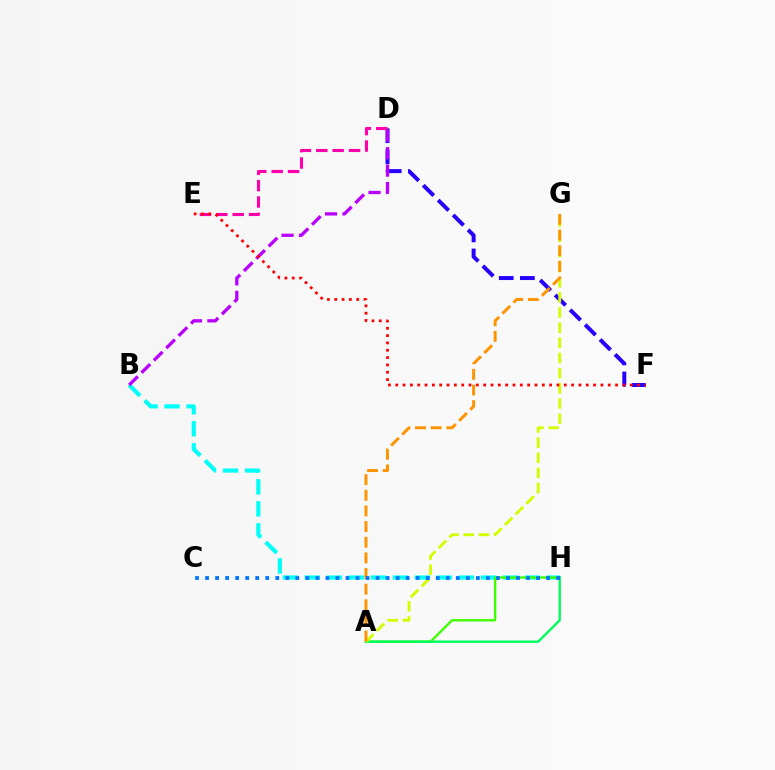{('D', 'F'): [{'color': '#2500ff', 'line_style': 'dashed', 'thickness': 2.86}], ('B', 'H'): [{'color': '#00fff6', 'line_style': 'dashed', 'thickness': 2.99}], ('A', 'H'): [{'color': '#3dff00', 'line_style': 'solid', 'thickness': 1.7}, {'color': '#00ff5c', 'line_style': 'solid', 'thickness': 1.71}], ('B', 'D'): [{'color': '#b900ff', 'line_style': 'dashed', 'thickness': 2.37}], ('D', 'E'): [{'color': '#ff00ac', 'line_style': 'dashed', 'thickness': 2.23}], ('A', 'G'): [{'color': '#d1ff00', 'line_style': 'dashed', 'thickness': 2.06}, {'color': '#ff9400', 'line_style': 'dashed', 'thickness': 2.13}], ('C', 'H'): [{'color': '#0074ff', 'line_style': 'dotted', 'thickness': 2.73}], ('E', 'F'): [{'color': '#ff0000', 'line_style': 'dotted', 'thickness': 1.99}]}